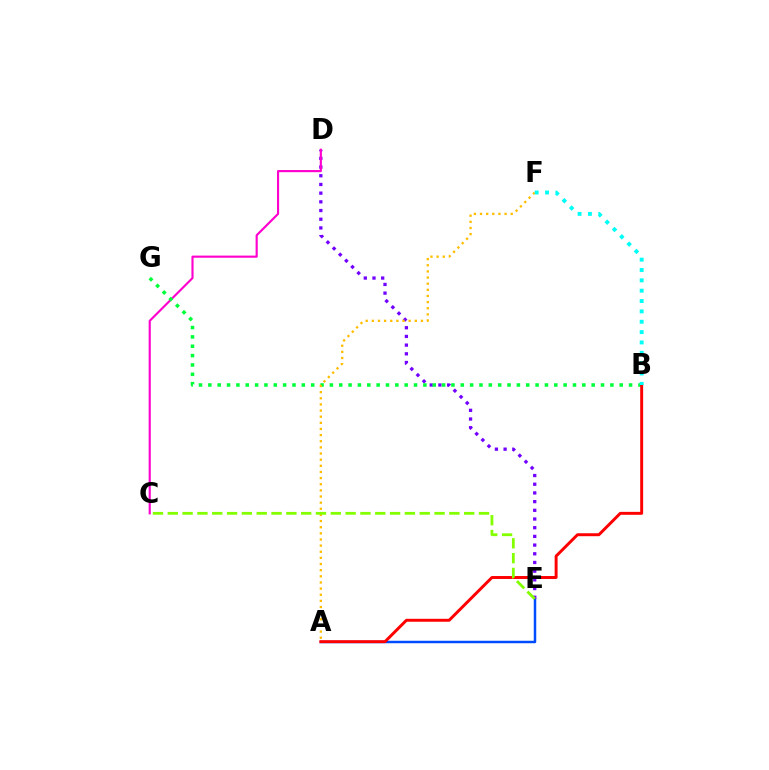{('A', 'E'): [{'color': '#004bff', 'line_style': 'solid', 'thickness': 1.79}], ('D', 'E'): [{'color': '#7200ff', 'line_style': 'dotted', 'thickness': 2.36}], ('C', 'D'): [{'color': '#ff00cf', 'line_style': 'solid', 'thickness': 1.54}], ('B', 'G'): [{'color': '#00ff39', 'line_style': 'dotted', 'thickness': 2.54}], ('A', 'F'): [{'color': '#ffbd00', 'line_style': 'dotted', 'thickness': 1.67}], ('A', 'B'): [{'color': '#ff0000', 'line_style': 'solid', 'thickness': 2.12}], ('C', 'E'): [{'color': '#84ff00', 'line_style': 'dashed', 'thickness': 2.01}], ('B', 'F'): [{'color': '#00fff6', 'line_style': 'dotted', 'thickness': 2.81}]}